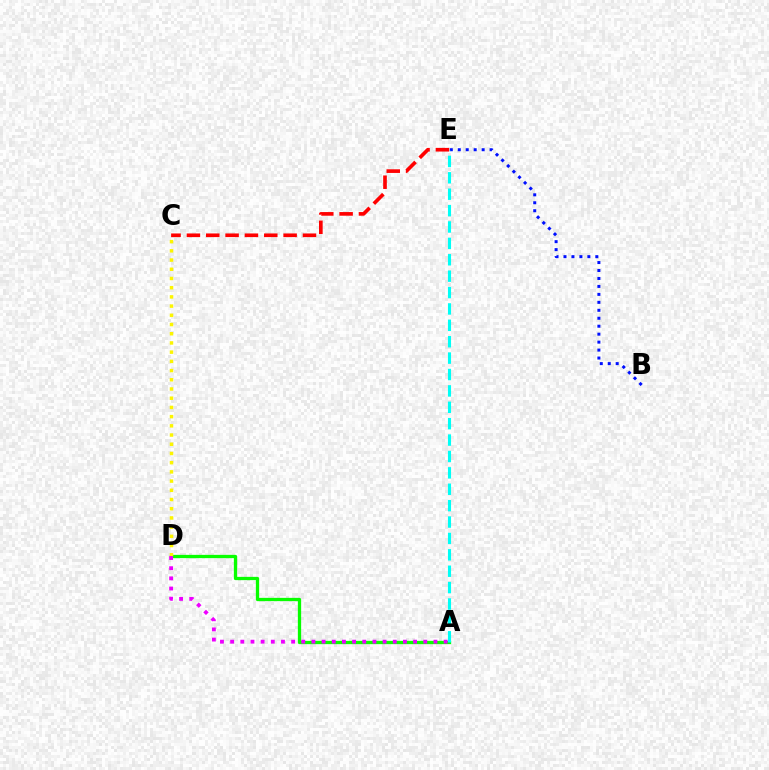{('B', 'E'): [{'color': '#0010ff', 'line_style': 'dotted', 'thickness': 2.16}], ('A', 'D'): [{'color': '#08ff00', 'line_style': 'solid', 'thickness': 2.36}, {'color': '#ee00ff', 'line_style': 'dotted', 'thickness': 2.76}], ('C', 'D'): [{'color': '#fcf500', 'line_style': 'dotted', 'thickness': 2.5}], ('A', 'E'): [{'color': '#00fff6', 'line_style': 'dashed', 'thickness': 2.23}], ('C', 'E'): [{'color': '#ff0000', 'line_style': 'dashed', 'thickness': 2.63}]}